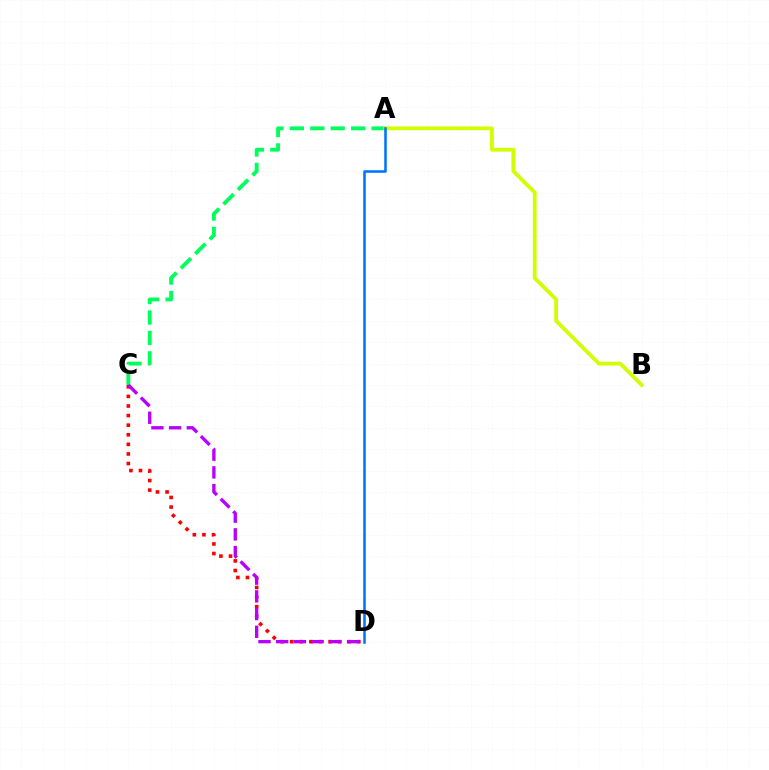{('C', 'D'): [{'color': '#ff0000', 'line_style': 'dotted', 'thickness': 2.61}, {'color': '#b900ff', 'line_style': 'dashed', 'thickness': 2.41}], ('A', 'C'): [{'color': '#00ff5c', 'line_style': 'dashed', 'thickness': 2.78}], ('A', 'B'): [{'color': '#d1ff00', 'line_style': 'solid', 'thickness': 2.72}], ('A', 'D'): [{'color': '#0074ff', 'line_style': 'solid', 'thickness': 1.84}]}